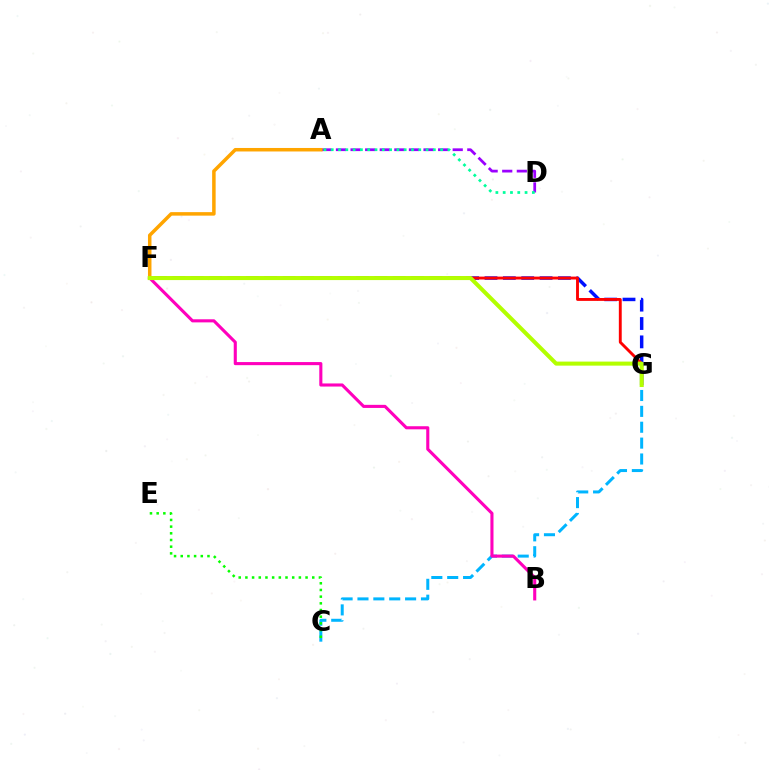{('A', 'D'): [{'color': '#9b00ff', 'line_style': 'dashed', 'thickness': 1.98}, {'color': '#00ff9d', 'line_style': 'dotted', 'thickness': 1.98}], ('F', 'G'): [{'color': '#0010ff', 'line_style': 'dashed', 'thickness': 2.49}, {'color': '#ff0000', 'line_style': 'solid', 'thickness': 2.08}, {'color': '#b3ff00', 'line_style': 'solid', 'thickness': 2.91}], ('C', 'G'): [{'color': '#00b5ff', 'line_style': 'dashed', 'thickness': 2.16}], ('C', 'E'): [{'color': '#08ff00', 'line_style': 'dotted', 'thickness': 1.82}], ('B', 'F'): [{'color': '#ff00bd', 'line_style': 'solid', 'thickness': 2.23}], ('A', 'F'): [{'color': '#ffa500', 'line_style': 'solid', 'thickness': 2.52}]}